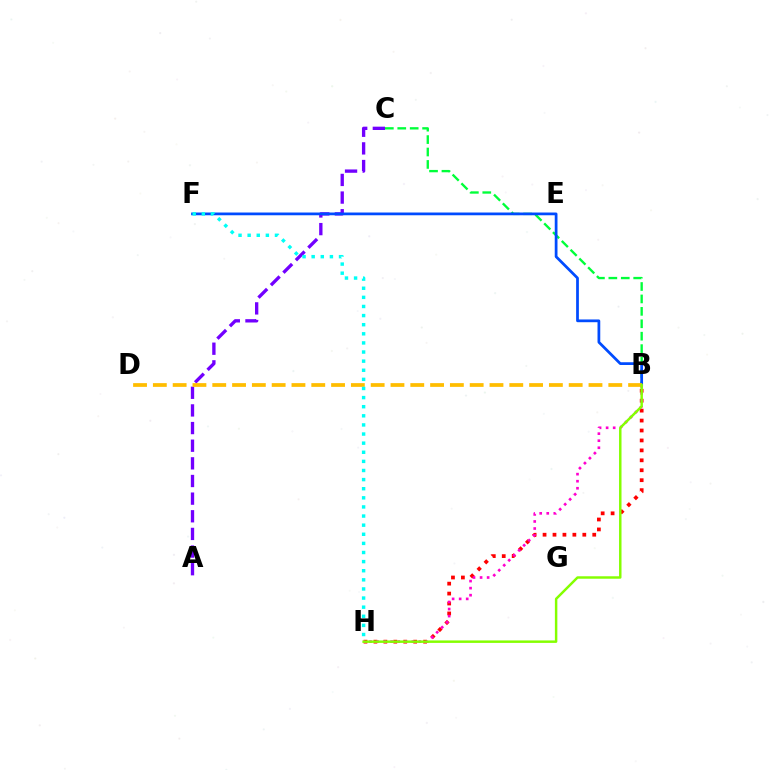{('A', 'C'): [{'color': '#7200ff', 'line_style': 'dashed', 'thickness': 2.4}], ('B', 'C'): [{'color': '#00ff39', 'line_style': 'dashed', 'thickness': 1.69}], ('B', 'H'): [{'color': '#ff0000', 'line_style': 'dotted', 'thickness': 2.7}, {'color': '#ff00cf', 'line_style': 'dotted', 'thickness': 1.92}, {'color': '#84ff00', 'line_style': 'solid', 'thickness': 1.77}], ('B', 'F'): [{'color': '#004bff', 'line_style': 'solid', 'thickness': 1.98}], ('B', 'D'): [{'color': '#ffbd00', 'line_style': 'dashed', 'thickness': 2.69}], ('F', 'H'): [{'color': '#00fff6', 'line_style': 'dotted', 'thickness': 2.48}]}